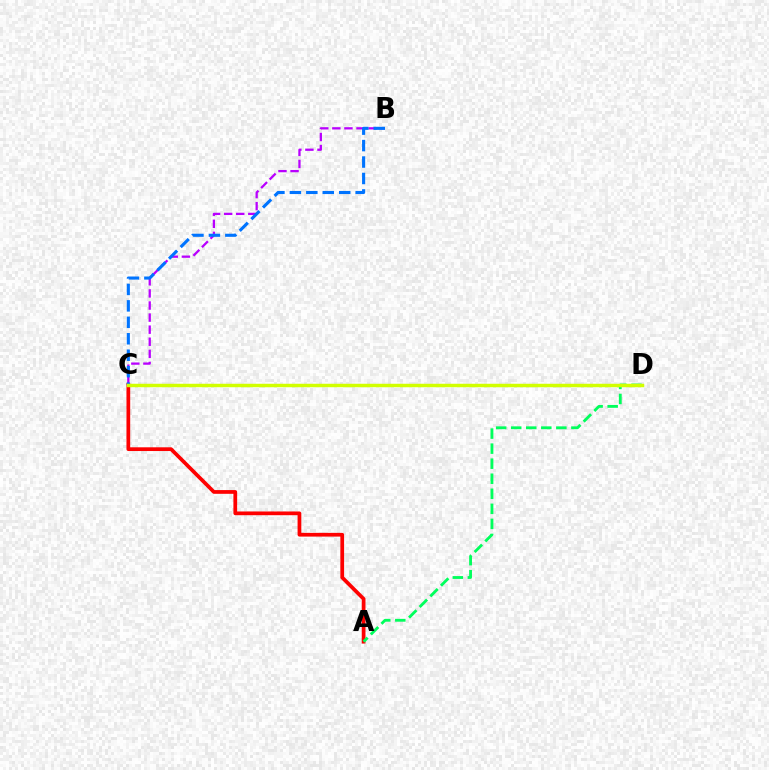{('A', 'C'): [{'color': '#ff0000', 'line_style': 'solid', 'thickness': 2.69}], ('B', 'C'): [{'color': '#b900ff', 'line_style': 'dashed', 'thickness': 1.64}, {'color': '#0074ff', 'line_style': 'dashed', 'thickness': 2.23}], ('A', 'D'): [{'color': '#00ff5c', 'line_style': 'dashed', 'thickness': 2.04}], ('C', 'D'): [{'color': '#d1ff00', 'line_style': 'solid', 'thickness': 2.49}]}